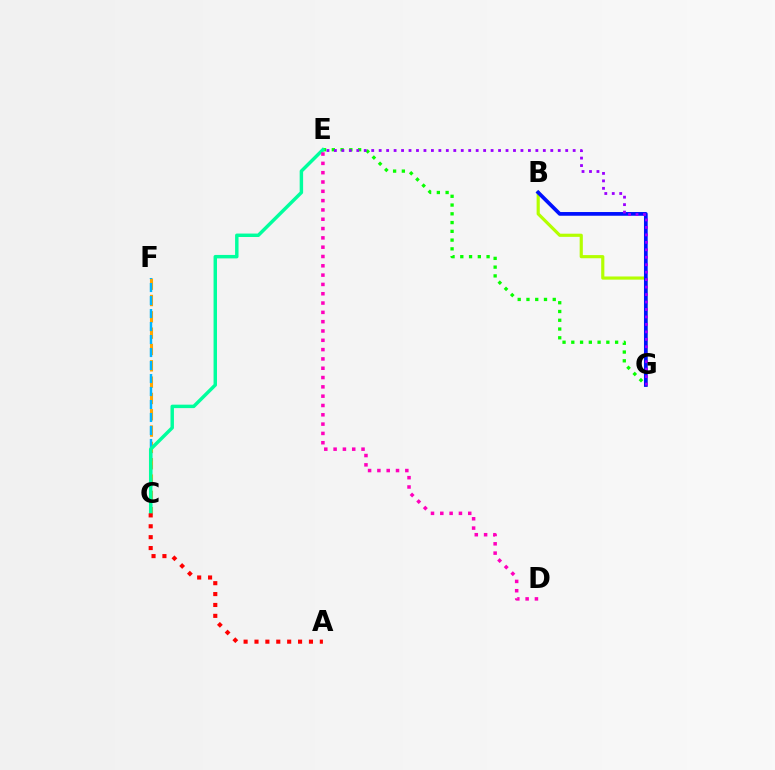{('C', 'F'): [{'color': '#ffa500', 'line_style': 'dashed', 'thickness': 2.22}, {'color': '#00b5ff', 'line_style': 'dashed', 'thickness': 1.77}], ('B', 'G'): [{'color': '#b3ff00', 'line_style': 'solid', 'thickness': 2.28}, {'color': '#0010ff', 'line_style': 'solid', 'thickness': 2.68}], ('E', 'G'): [{'color': '#08ff00', 'line_style': 'dotted', 'thickness': 2.38}, {'color': '#9b00ff', 'line_style': 'dotted', 'thickness': 2.03}], ('C', 'E'): [{'color': '#00ff9d', 'line_style': 'solid', 'thickness': 2.48}], ('A', 'C'): [{'color': '#ff0000', 'line_style': 'dotted', 'thickness': 2.96}], ('D', 'E'): [{'color': '#ff00bd', 'line_style': 'dotted', 'thickness': 2.53}]}